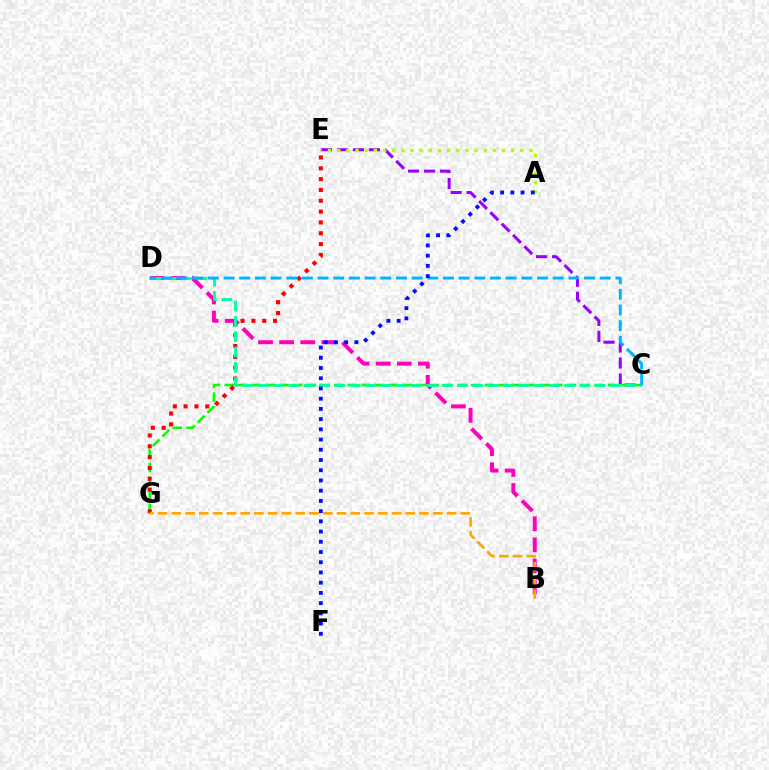{('C', 'E'): [{'color': '#9b00ff', 'line_style': 'dashed', 'thickness': 2.17}], ('C', 'G'): [{'color': '#08ff00', 'line_style': 'dashed', 'thickness': 1.86}], ('E', 'G'): [{'color': '#ff0000', 'line_style': 'dotted', 'thickness': 2.94}], ('A', 'E'): [{'color': '#b3ff00', 'line_style': 'dotted', 'thickness': 2.49}], ('B', 'D'): [{'color': '#ff00bd', 'line_style': 'dashed', 'thickness': 2.86}], ('C', 'D'): [{'color': '#00ff9d', 'line_style': 'dashed', 'thickness': 2.08}, {'color': '#00b5ff', 'line_style': 'dashed', 'thickness': 2.13}], ('A', 'F'): [{'color': '#0010ff', 'line_style': 'dotted', 'thickness': 2.78}], ('B', 'G'): [{'color': '#ffa500', 'line_style': 'dashed', 'thickness': 1.87}]}